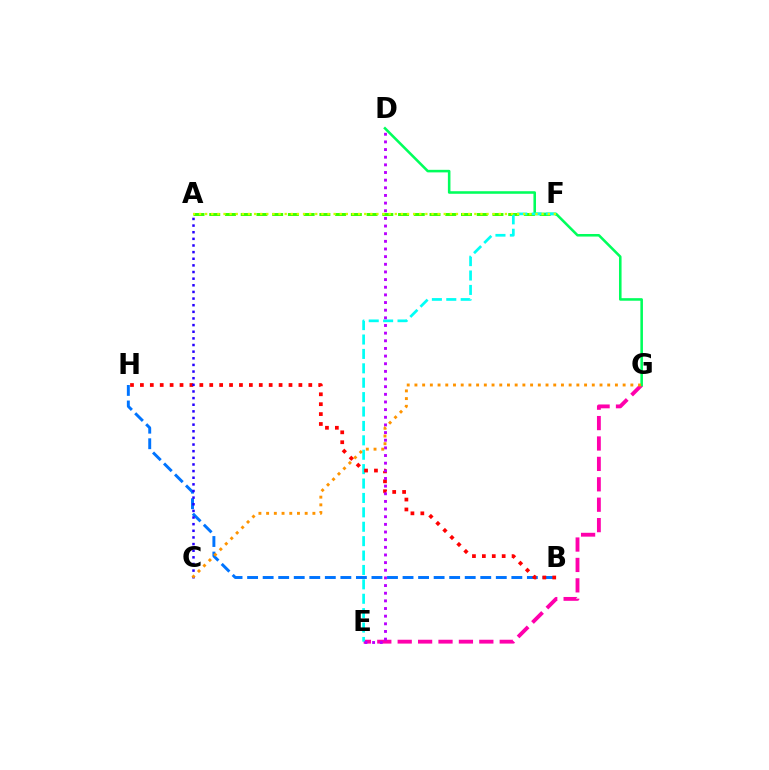{('E', 'G'): [{'color': '#ff00ac', 'line_style': 'dashed', 'thickness': 2.77}], ('A', 'F'): [{'color': '#3dff00', 'line_style': 'dashed', 'thickness': 2.14}, {'color': '#d1ff00', 'line_style': 'dotted', 'thickness': 1.66}], ('D', 'G'): [{'color': '#00ff5c', 'line_style': 'solid', 'thickness': 1.85}], ('B', 'H'): [{'color': '#0074ff', 'line_style': 'dashed', 'thickness': 2.11}, {'color': '#ff0000', 'line_style': 'dotted', 'thickness': 2.69}], ('E', 'F'): [{'color': '#00fff6', 'line_style': 'dashed', 'thickness': 1.96}], ('D', 'E'): [{'color': '#b900ff', 'line_style': 'dotted', 'thickness': 2.08}], ('A', 'C'): [{'color': '#2500ff', 'line_style': 'dotted', 'thickness': 1.8}], ('C', 'G'): [{'color': '#ff9400', 'line_style': 'dotted', 'thickness': 2.1}]}